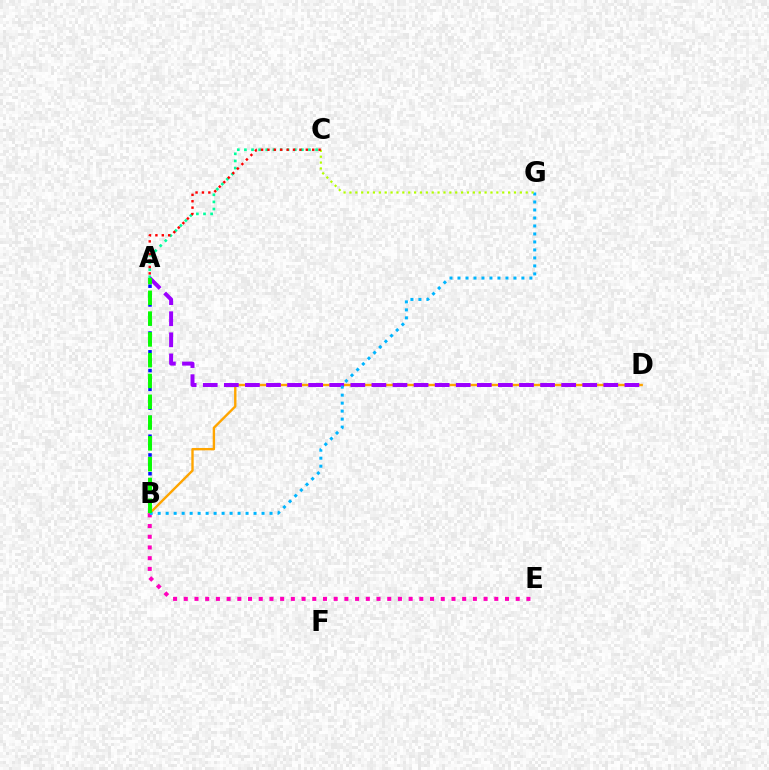{('B', 'D'): [{'color': '#ffa500', 'line_style': 'solid', 'thickness': 1.72}], ('B', 'E'): [{'color': '#ff00bd', 'line_style': 'dotted', 'thickness': 2.91}], ('A', 'C'): [{'color': '#00ff9d', 'line_style': 'dotted', 'thickness': 1.93}, {'color': '#ff0000', 'line_style': 'dotted', 'thickness': 1.74}], ('A', 'D'): [{'color': '#9b00ff', 'line_style': 'dashed', 'thickness': 2.86}], ('A', 'B'): [{'color': '#0010ff', 'line_style': 'dotted', 'thickness': 2.55}, {'color': '#08ff00', 'line_style': 'dashed', 'thickness': 2.82}], ('B', 'G'): [{'color': '#00b5ff', 'line_style': 'dotted', 'thickness': 2.17}], ('C', 'G'): [{'color': '#b3ff00', 'line_style': 'dotted', 'thickness': 1.6}]}